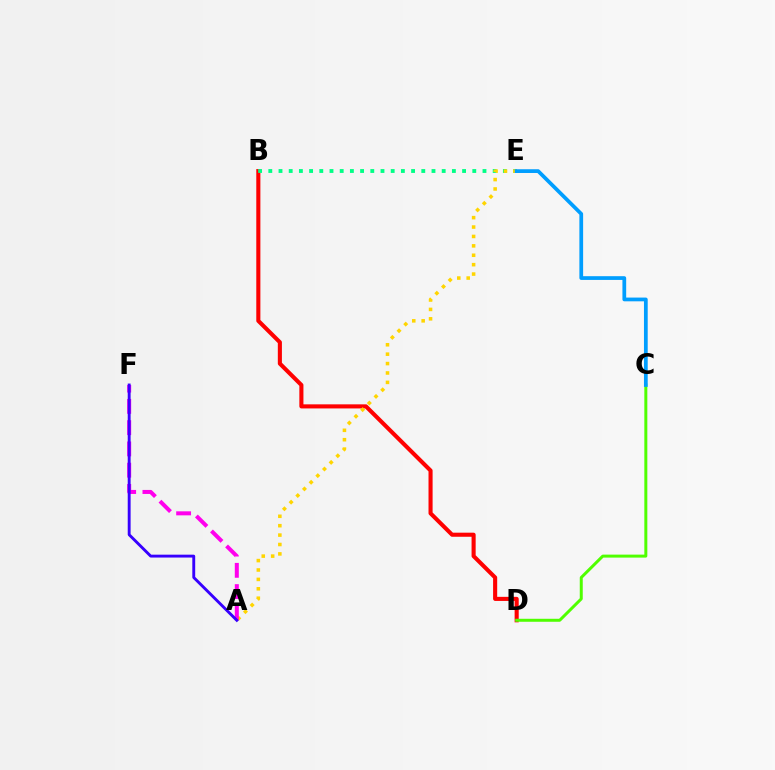{('B', 'D'): [{'color': '#ff0000', 'line_style': 'solid', 'thickness': 2.94}], ('C', 'D'): [{'color': '#4fff00', 'line_style': 'solid', 'thickness': 2.15}], ('B', 'E'): [{'color': '#00ff86', 'line_style': 'dotted', 'thickness': 2.77}], ('A', 'E'): [{'color': '#ffd500', 'line_style': 'dotted', 'thickness': 2.56}], ('C', 'E'): [{'color': '#009eff', 'line_style': 'solid', 'thickness': 2.7}], ('A', 'F'): [{'color': '#ff00ed', 'line_style': 'dashed', 'thickness': 2.89}, {'color': '#3700ff', 'line_style': 'solid', 'thickness': 2.08}]}